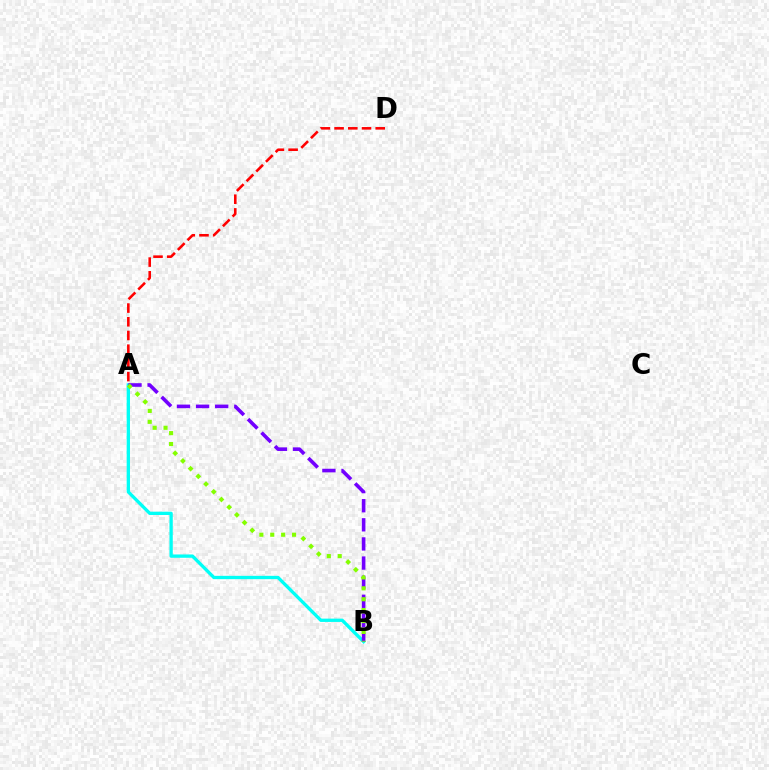{('A', 'B'): [{'color': '#00fff6', 'line_style': 'solid', 'thickness': 2.38}, {'color': '#7200ff', 'line_style': 'dashed', 'thickness': 2.6}, {'color': '#84ff00', 'line_style': 'dotted', 'thickness': 2.96}], ('A', 'D'): [{'color': '#ff0000', 'line_style': 'dashed', 'thickness': 1.86}]}